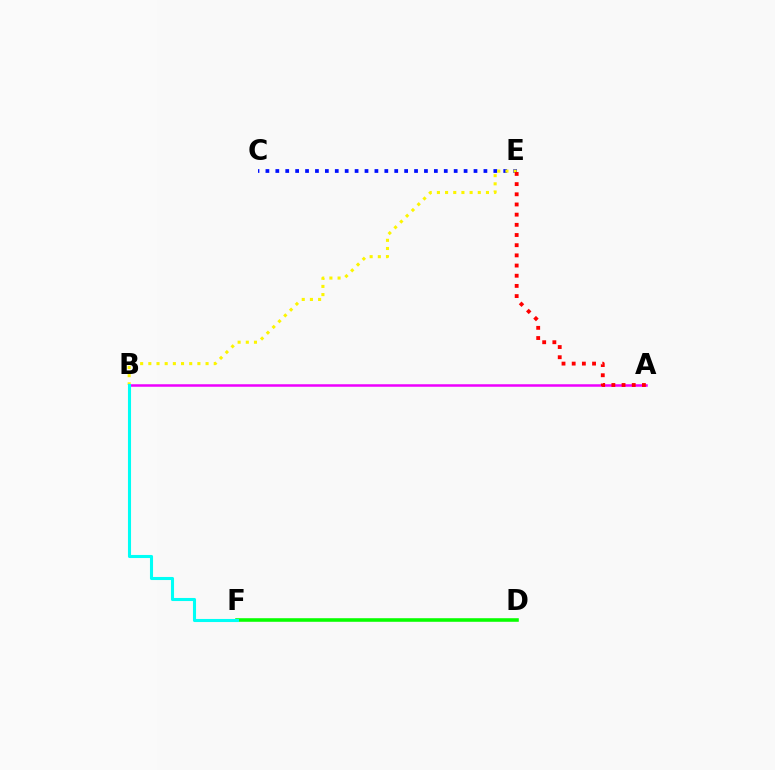{('A', 'B'): [{'color': '#ee00ff', 'line_style': 'solid', 'thickness': 1.81}], ('C', 'E'): [{'color': '#0010ff', 'line_style': 'dotted', 'thickness': 2.69}], ('B', 'E'): [{'color': '#fcf500', 'line_style': 'dotted', 'thickness': 2.22}], ('A', 'E'): [{'color': '#ff0000', 'line_style': 'dotted', 'thickness': 2.77}], ('D', 'F'): [{'color': '#08ff00', 'line_style': 'solid', 'thickness': 2.57}], ('B', 'F'): [{'color': '#00fff6', 'line_style': 'solid', 'thickness': 2.22}]}